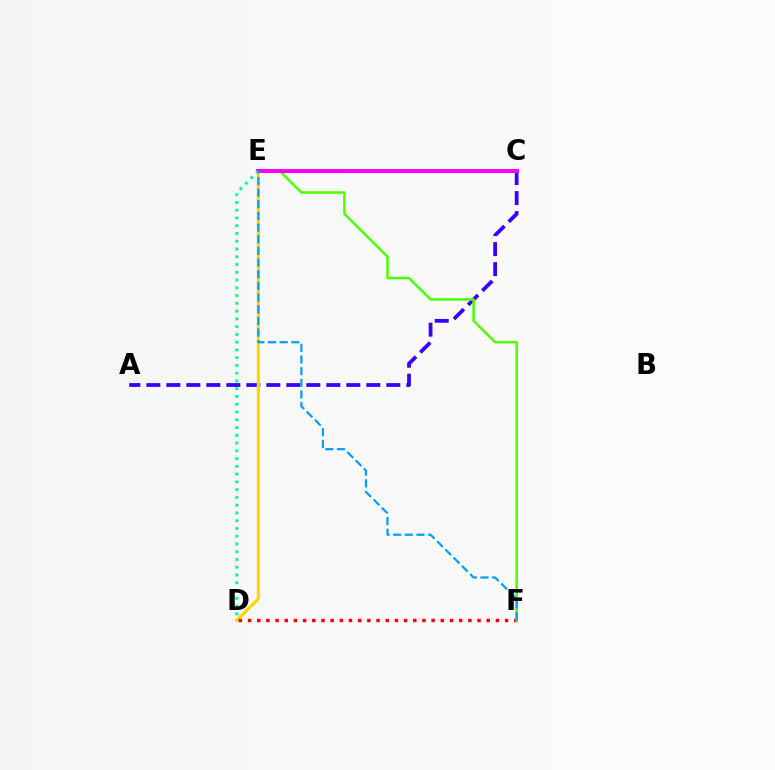{('A', 'C'): [{'color': '#3700ff', 'line_style': 'dashed', 'thickness': 2.72}], ('D', 'E'): [{'color': '#ffd500', 'line_style': 'solid', 'thickness': 2.24}, {'color': '#00ff86', 'line_style': 'dotted', 'thickness': 2.11}], ('D', 'F'): [{'color': '#ff0000', 'line_style': 'dotted', 'thickness': 2.49}], ('E', 'F'): [{'color': '#4fff00', 'line_style': 'solid', 'thickness': 1.83}, {'color': '#009eff', 'line_style': 'dashed', 'thickness': 1.58}], ('C', 'E'): [{'color': '#ff00ed', 'line_style': 'solid', 'thickness': 2.86}]}